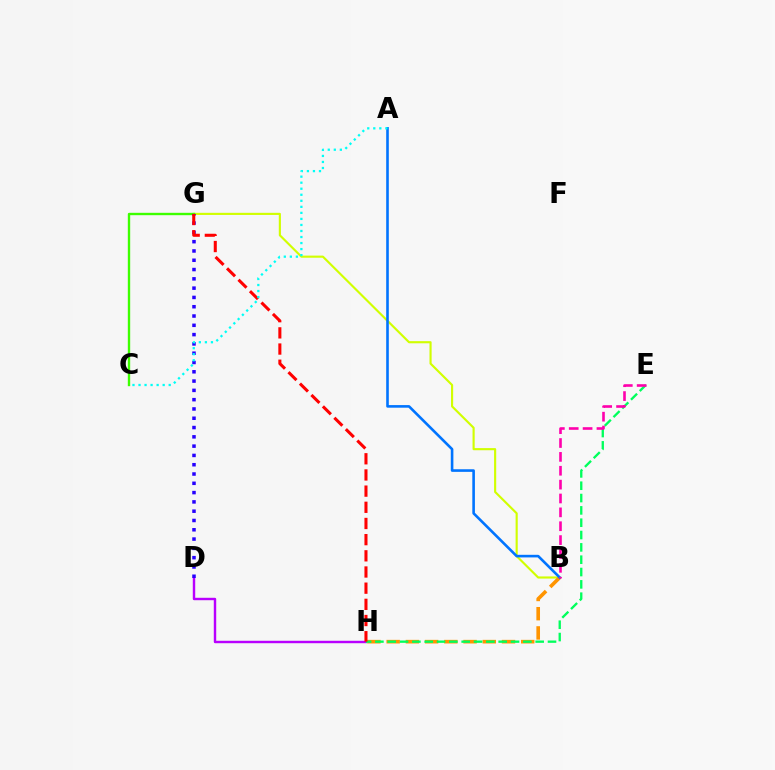{('B', 'G'): [{'color': '#d1ff00', 'line_style': 'solid', 'thickness': 1.54}], ('C', 'G'): [{'color': '#3dff00', 'line_style': 'solid', 'thickness': 1.7}], ('D', 'H'): [{'color': '#b900ff', 'line_style': 'solid', 'thickness': 1.74}], ('B', 'H'): [{'color': '#ff9400', 'line_style': 'dashed', 'thickness': 2.61}], ('D', 'G'): [{'color': '#2500ff', 'line_style': 'dotted', 'thickness': 2.53}], ('E', 'H'): [{'color': '#00ff5c', 'line_style': 'dashed', 'thickness': 1.67}], ('G', 'H'): [{'color': '#ff0000', 'line_style': 'dashed', 'thickness': 2.2}], ('A', 'B'): [{'color': '#0074ff', 'line_style': 'solid', 'thickness': 1.88}], ('B', 'E'): [{'color': '#ff00ac', 'line_style': 'dashed', 'thickness': 1.88}], ('A', 'C'): [{'color': '#00fff6', 'line_style': 'dotted', 'thickness': 1.64}]}